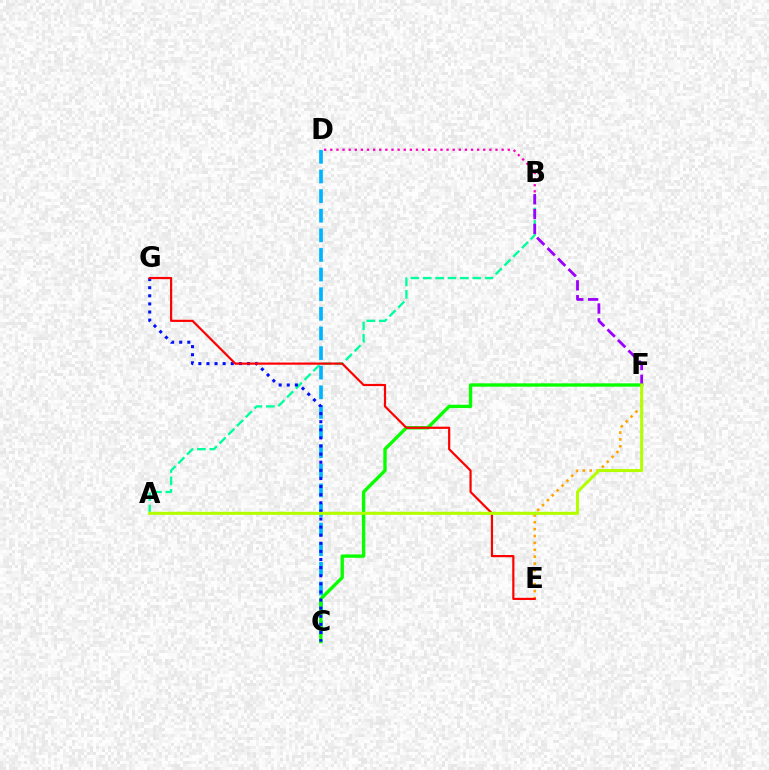{('E', 'F'): [{'color': '#ffa500', 'line_style': 'dotted', 'thickness': 1.87}], ('A', 'B'): [{'color': '#00ff9d', 'line_style': 'dashed', 'thickness': 1.68}], ('C', 'D'): [{'color': '#00b5ff', 'line_style': 'dashed', 'thickness': 2.67}], ('C', 'F'): [{'color': '#08ff00', 'line_style': 'solid', 'thickness': 2.41}], ('C', 'G'): [{'color': '#0010ff', 'line_style': 'dotted', 'thickness': 2.2}], ('E', 'G'): [{'color': '#ff0000', 'line_style': 'solid', 'thickness': 1.58}], ('B', 'F'): [{'color': '#9b00ff', 'line_style': 'dashed', 'thickness': 2.02}], ('A', 'F'): [{'color': '#b3ff00', 'line_style': 'solid', 'thickness': 2.19}], ('B', 'D'): [{'color': '#ff00bd', 'line_style': 'dotted', 'thickness': 1.66}]}